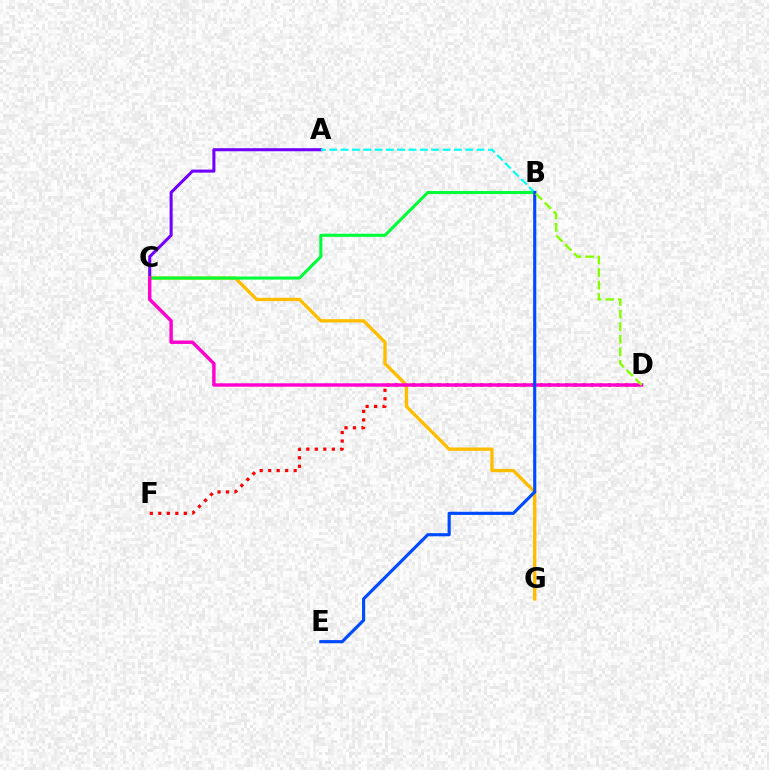{('A', 'C'): [{'color': '#7200ff', 'line_style': 'solid', 'thickness': 2.2}], ('D', 'F'): [{'color': '#ff0000', 'line_style': 'dotted', 'thickness': 2.31}], ('C', 'G'): [{'color': '#ffbd00', 'line_style': 'solid', 'thickness': 2.4}], ('B', 'C'): [{'color': '#00ff39', 'line_style': 'solid', 'thickness': 2.21}], ('A', 'B'): [{'color': '#00fff6', 'line_style': 'dashed', 'thickness': 1.54}], ('C', 'D'): [{'color': '#ff00cf', 'line_style': 'solid', 'thickness': 2.46}], ('B', 'E'): [{'color': '#004bff', 'line_style': 'solid', 'thickness': 2.26}], ('B', 'D'): [{'color': '#84ff00', 'line_style': 'dashed', 'thickness': 1.71}]}